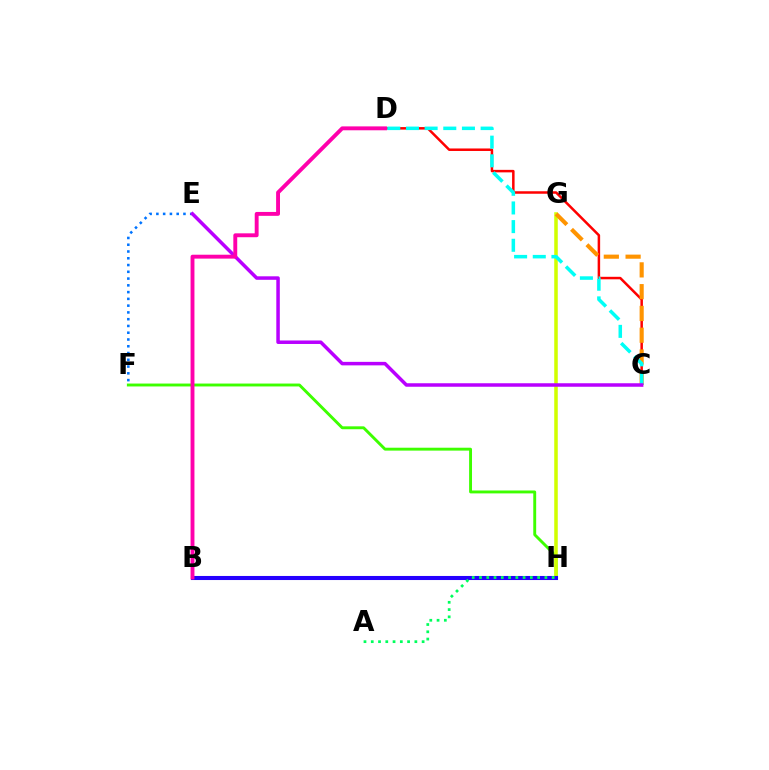{('F', 'H'): [{'color': '#3dff00', 'line_style': 'solid', 'thickness': 2.09}], ('G', 'H'): [{'color': '#d1ff00', 'line_style': 'solid', 'thickness': 2.54}], ('B', 'H'): [{'color': '#2500ff', 'line_style': 'solid', 'thickness': 2.93}], ('C', 'D'): [{'color': '#ff0000', 'line_style': 'solid', 'thickness': 1.8}, {'color': '#00fff6', 'line_style': 'dashed', 'thickness': 2.54}], ('C', 'G'): [{'color': '#ff9400', 'line_style': 'dashed', 'thickness': 2.96}], ('E', 'F'): [{'color': '#0074ff', 'line_style': 'dotted', 'thickness': 1.84}], ('C', 'E'): [{'color': '#b900ff', 'line_style': 'solid', 'thickness': 2.52}], ('B', 'D'): [{'color': '#ff00ac', 'line_style': 'solid', 'thickness': 2.8}], ('A', 'H'): [{'color': '#00ff5c', 'line_style': 'dotted', 'thickness': 1.97}]}